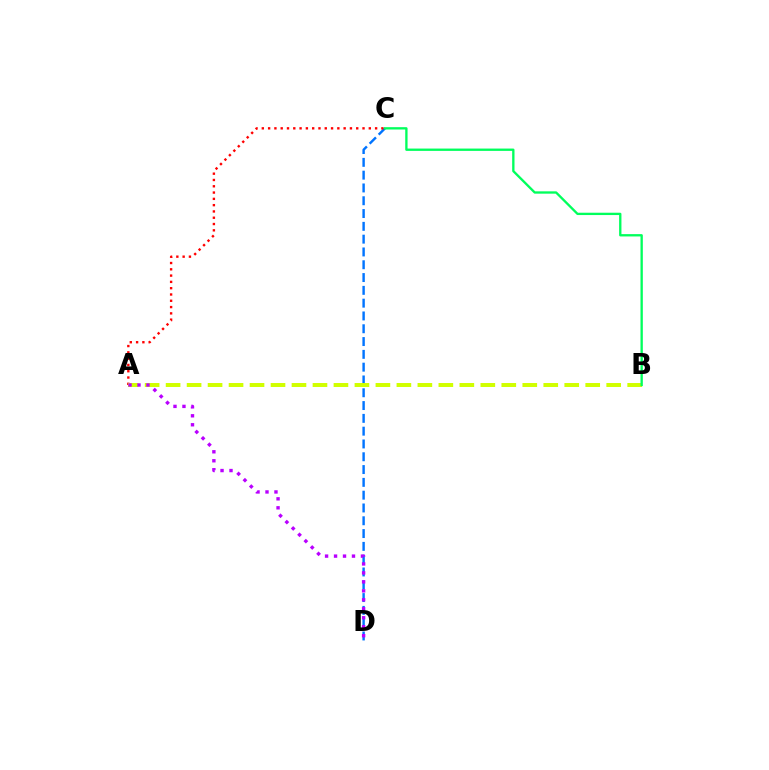{('C', 'D'): [{'color': '#0074ff', 'line_style': 'dashed', 'thickness': 1.74}], ('A', 'C'): [{'color': '#ff0000', 'line_style': 'dotted', 'thickness': 1.71}], ('A', 'B'): [{'color': '#d1ff00', 'line_style': 'dashed', 'thickness': 2.85}], ('A', 'D'): [{'color': '#b900ff', 'line_style': 'dotted', 'thickness': 2.44}], ('B', 'C'): [{'color': '#00ff5c', 'line_style': 'solid', 'thickness': 1.68}]}